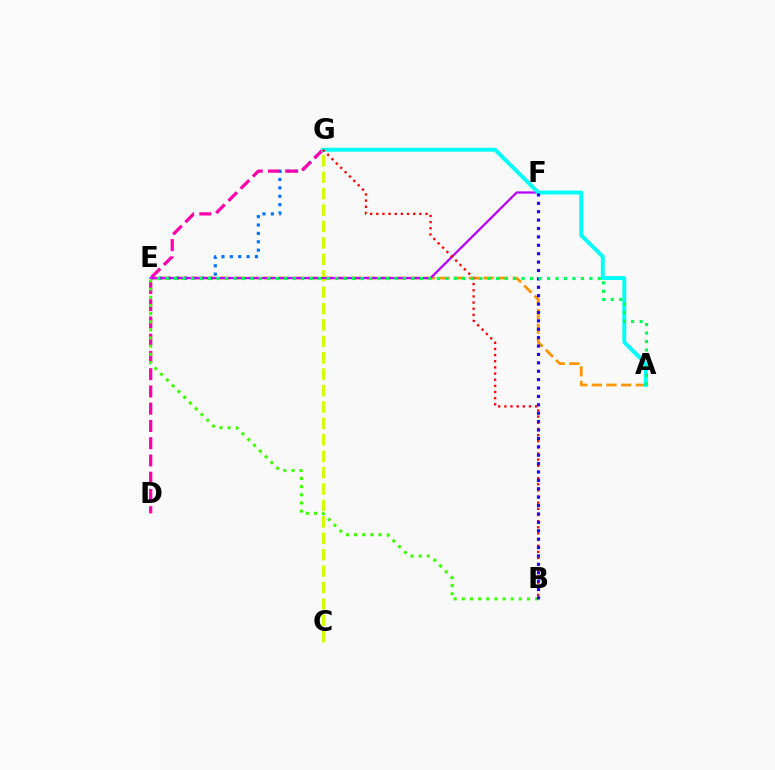{('E', 'G'): [{'color': '#0074ff', 'line_style': 'dotted', 'thickness': 2.28}], ('A', 'E'): [{'color': '#ff9400', 'line_style': 'dashed', 'thickness': 1.99}, {'color': '#00ff5c', 'line_style': 'dotted', 'thickness': 2.3}], ('C', 'G'): [{'color': '#d1ff00', 'line_style': 'dashed', 'thickness': 2.23}], ('D', 'G'): [{'color': '#ff00ac', 'line_style': 'dashed', 'thickness': 2.34}], ('E', 'F'): [{'color': '#b900ff', 'line_style': 'solid', 'thickness': 1.63}], ('A', 'G'): [{'color': '#00fff6', 'line_style': 'solid', 'thickness': 2.82}], ('B', 'E'): [{'color': '#3dff00', 'line_style': 'dotted', 'thickness': 2.22}], ('B', 'G'): [{'color': '#ff0000', 'line_style': 'dotted', 'thickness': 1.67}], ('B', 'F'): [{'color': '#2500ff', 'line_style': 'dotted', 'thickness': 2.28}]}